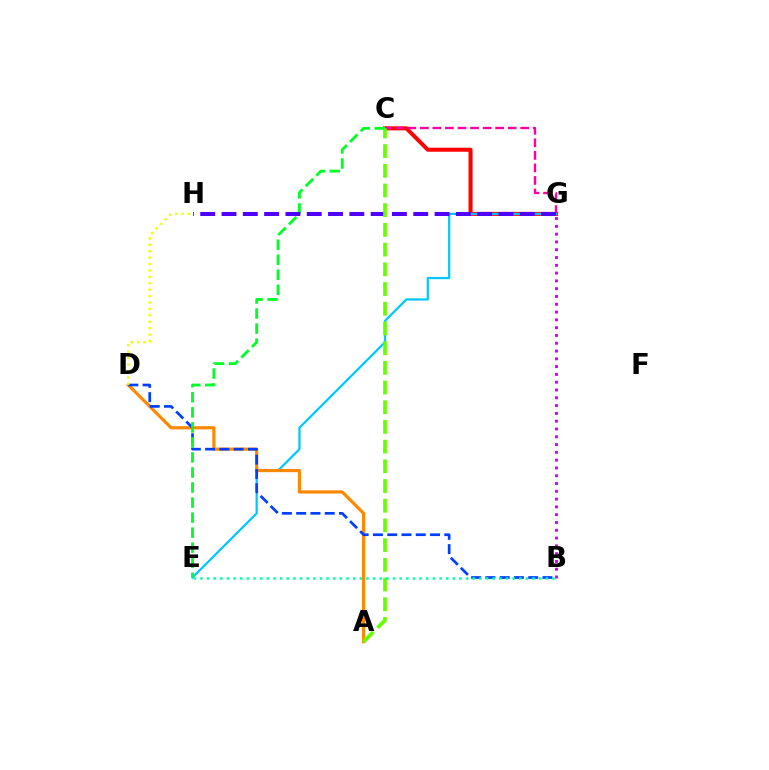{('C', 'G'): [{'color': '#ff0000', 'line_style': 'solid', 'thickness': 2.9}, {'color': '#ff00a0', 'line_style': 'dashed', 'thickness': 1.7}], ('E', 'G'): [{'color': '#00c7ff', 'line_style': 'solid', 'thickness': 1.6}], ('A', 'D'): [{'color': '#ff8800', 'line_style': 'solid', 'thickness': 2.3}], ('B', 'D'): [{'color': '#003fff', 'line_style': 'dashed', 'thickness': 1.94}], ('D', 'H'): [{'color': '#eeff00', 'line_style': 'dotted', 'thickness': 1.74}], ('C', 'E'): [{'color': '#00ff27', 'line_style': 'dashed', 'thickness': 2.04}], ('G', 'H'): [{'color': '#4f00ff', 'line_style': 'dashed', 'thickness': 2.89}], ('A', 'C'): [{'color': '#66ff00', 'line_style': 'dashed', 'thickness': 2.68}], ('B', 'E'): [{'color': '#00ffaf', 'line_style': 'dotted', 'thickness': 1.8}], ('B', 'G'): [{'color': '#d600ff', 'line_style': 'dotted', 'thickness': 2.12}]}